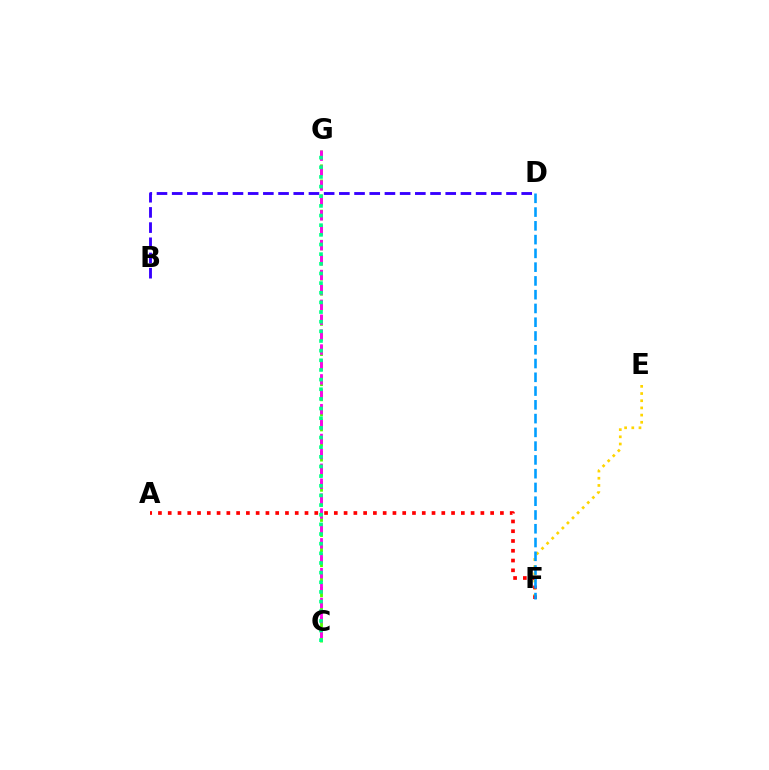{('B', 'D'): [{'color': '#3700ff', 'line_style': 'dashed', 'thickness': 2.06}], ('E', 'F'): [{'color': '#ffd500', 'line_style': 'dotted', 'thickness': 1.95}], ('A', 'F'): [{'color': '#ff0000', 'line_style': 'dotted', 'thickness': 2.65}], ('C', 'G'): [{'color': '#4fff00', 'line_style': 'dashed', 'thickness': 2.05}, {'color': '#ff00ed', 'line_style': 'dashed', 'thickness': 2.03}, {'color': '#00ff86', 'line_style': 'dotted', 'thickness': 2.62}], ('D', 'F'): [{'color': '#009eff', 'line_style': 'dashed', 'thickness': 1.87}]}